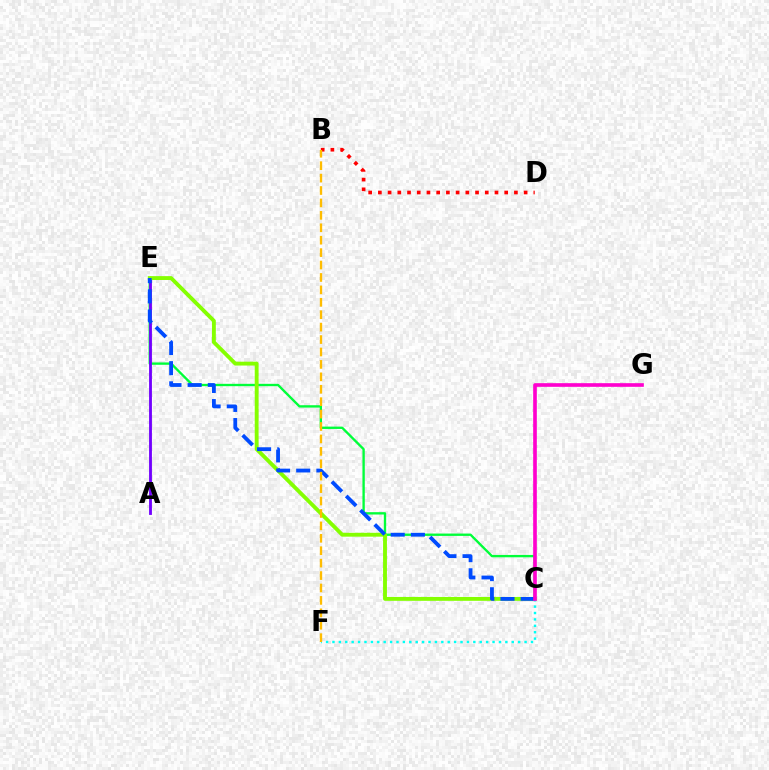{('C', 'E'): [{'color': '#00ff39', 'line_style': 'solid', 'thickness': 1.69}, {'color': '#84ff00', 'line_style': 'solid', 'thickness': 2.78}, {'color': '#004bff', 'line_style': 'dashed', 'thickness': 2.74}], ('A', 'E'): [{'color': '#7200ff', 'line_style': 'solid', 'thickness': 2.04}], ('B', 'D'): [{'color': '#ff0000', 'line_style': 'dotted', 'thickness': 2.64}], ('C', 'F'): [{'color': '#00fff6', 'line_style': 'dotted', 'thickness': 1.74}], ('C', 'G'): [{'color': '#ff00cf', 'line_style': 'solid', 'thickness': 2.63}], ('B', 'F'): [{'color': '#ffbd00', 'line_style': 'dashed', 'thickness': 1.69}]}